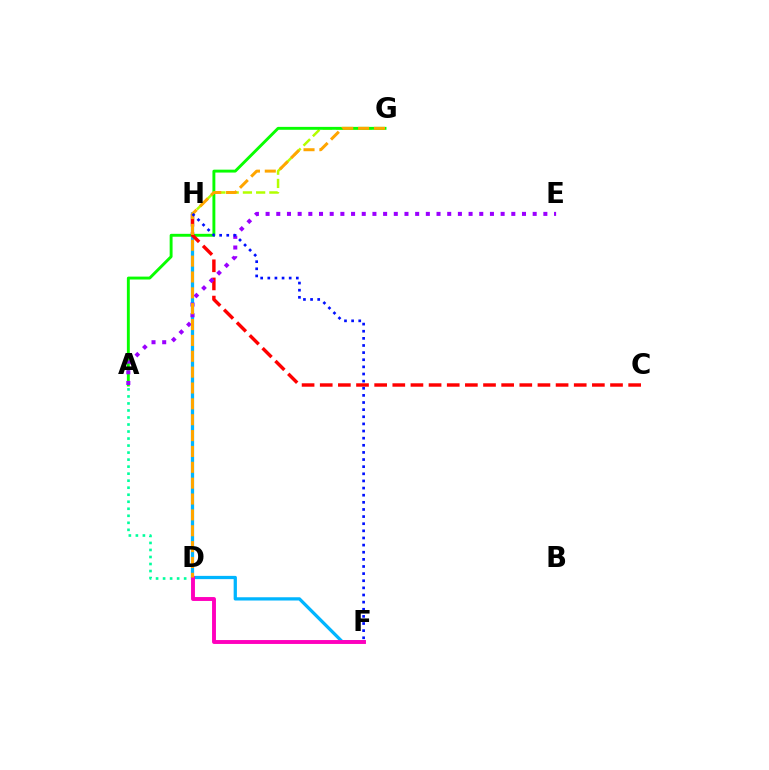{('A', 'D'): [{'color': '#00ff9d', 'line_style': 'dotted', 'thickness': 1.91}], ('G', 'H'): [{'color': '#b3ff00', 'line_style': 'dashed', 'thickness': 1.8}], ('A', 'G'): [{'color': '#08ff00', 'line_style': 'solid', 'thickness': 2.09}], ('F', 'H'): [{'color': '#00b5ff', 'line_style': 'solid', 'thickness': 2.35}, {'color': '#0010ff', 'line_style': 'dotted', 'thickness': 1.94}], ('D', 'F'): [{'color': '#ff00bd', 'line_style': 'solid', 'thickness': 2.81}], ('C', 'H'): [{'color': '#ff0000', 'line_style': 'dashed', 'thickness': 2.46}], ('A', 'E'): [{'color': '#9b00ff', 'line_style': 'dotted', 'thickness': 2.9}], ('D', 'G'): [{'color': '#ffa500', 'line_style': 'dashed', 'thickness': 2.15}]}